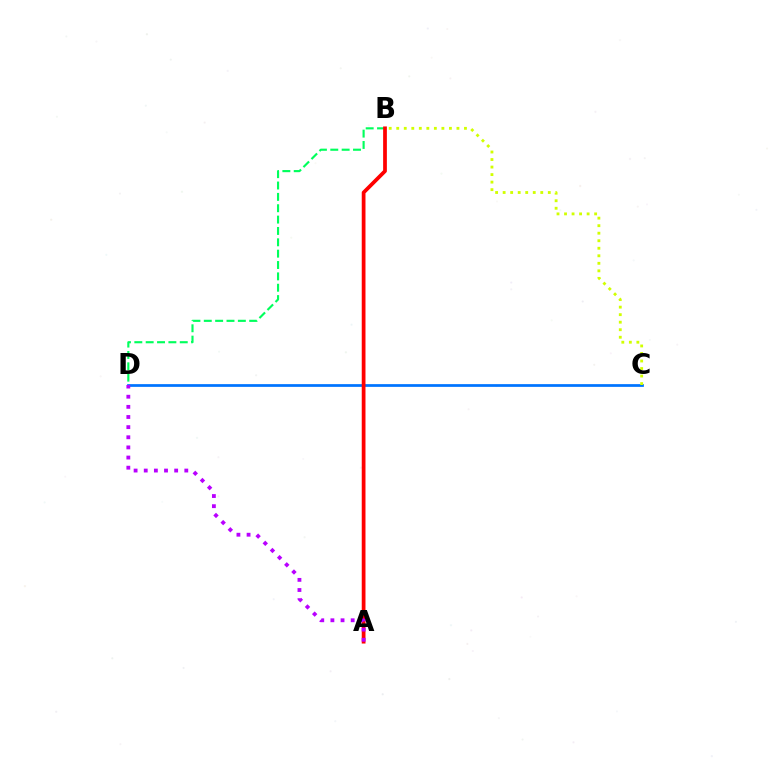{('B', 'D'): [{'color': '#00ff5c', 'line_style': 'dashed', 'thickness': 1.54}], ('C', 'D'): [{'color': '#0074ff', 'line_style': 'solid', 'thickness': 1.97}], ('A', 'B'): [{'color': '#ff0000', 'line_style': 'solid', 'thickness': 2.7}], ('B', 'C'): [{'color': '#d1ff00', 'line_style': 'dotted', 'thickness': 2.04}], ('A', 'D'): [{'color': '#b900ff', 'line_style': 'dotted', 'thickness': 2.75}]}